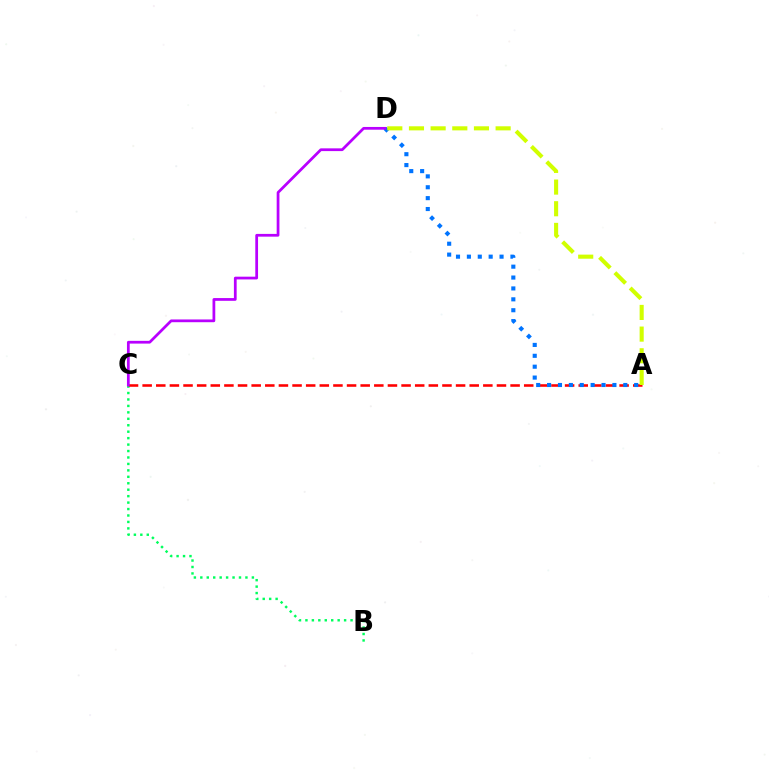{('B', 'C'): [{'color': '#00ff5c', 'line_style': 'dotted', 'thickness': 1.75}], ('A', 'C'): [{'color': '#ff0000', 'line_style': 'dashed', 'thickness': 1.85}], ('A', 'D'): [{'color': '#0074ff', 'line_style': 'dotted', 'thickness': 2.96}, {'color': '#d1ff00', 'line_style': 'dashed', 'thickness': 2.94}], ('C', 'D'): [{'color': '#b900ff', 'line_style': 'solid', 'thickness': 1.98}]}